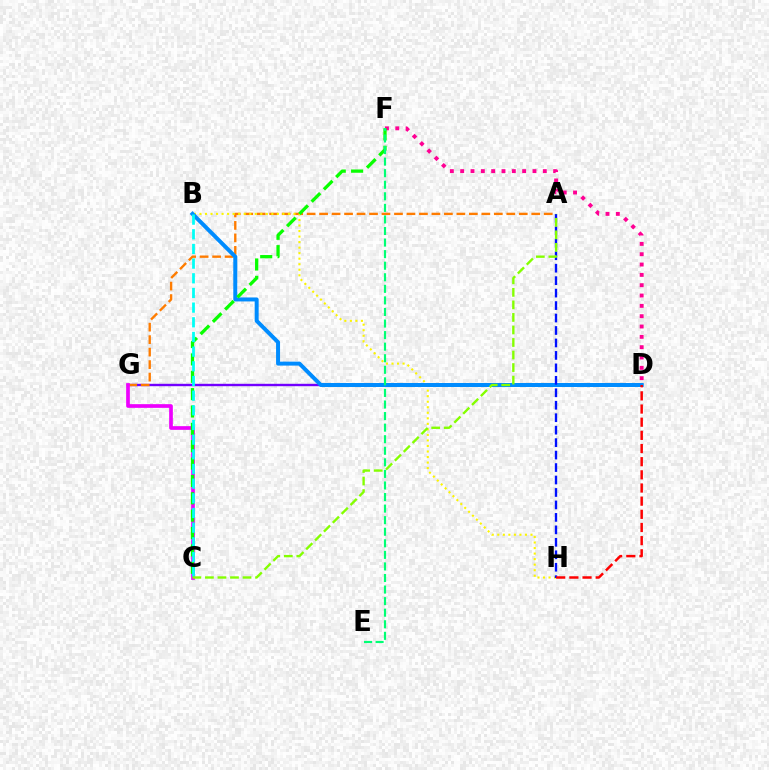{('D', 'G'): [{'color': '#7200ff', 'line_style': 'solid', 'thickness': 1.73}], ('A', 'G'): [{'color': '#ff7c00', 'line_style': 'dashed', 'thickness': 1.7}], ('B', 'H'): [{'color': '#fcf500', 'line_style': 'dotted', 'thickness': 1.5}], ('B', 'D'): [{'color': '#008cff', 'line_style': 'solid', 'thickness': 2.87}], ('C', 'G'): [{'color': '#ee00ff', 'line_style': 'solid', 'thickness': 2.66}], ('D', 'F'): [{'color': '#ff0094', 'line_style': 'dotted', 'thickness': 2.81}], ('C', 'F'): [{'color': '#08ff00', 'line_style': 'dashed', 'thickness': 2.36}], ('A', 'H'): [{'color': '#0010ff', 'line_style': 'dashed', 'thickness': 1.69}], ('B', 'C'): [{'color': '#00fff6', 'line_style': 'dashed', 'thickness': 1.99}], ('A', 'C'): [{'color': '#84ff00', 'line_style': 'dashed', 'thickness': 1.7}], ('E', 'F'): [{'color': '#00ff74', 'line_style': 'dashed', 'thickness': 1.57}], ('D', 'H'): [{'color': '#ff0000', 'line_style': 'dashed', 'thickness': 1.79}]}